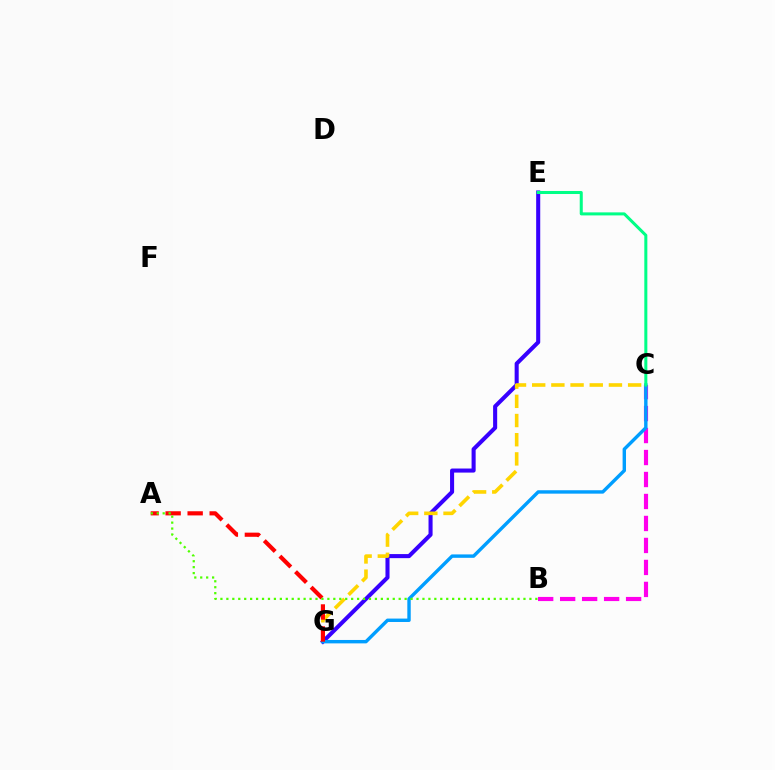{('E', 'G'): [{'color': '#3700ff', 'line_style': 'solid', 'thickness': 2.93}], ('C', 'G'): [{'color': '#ffd500', 'line_style': 'dashed', 'thickness': 2.61}, {'color': '#009eff', 'line_style': 'solid', 'thickness': 2.45}], ('B', 'C'): [{'color': '#ff00ed', 'line_style': 'dashed', 'thickness': 2.99}], ('A', 'G'): [{'color': '#ff0000', 'line_style': 'dashed', 'thickness': 2.99}], ('A', 'B'): [{'color': '#4fff00', 'line_style': 'dotted', 'thickness': 1.61}], ('C', 'E'): [{'color': '#00ff86', 'line_style': 'solid', 'thickness': 2.18}]}